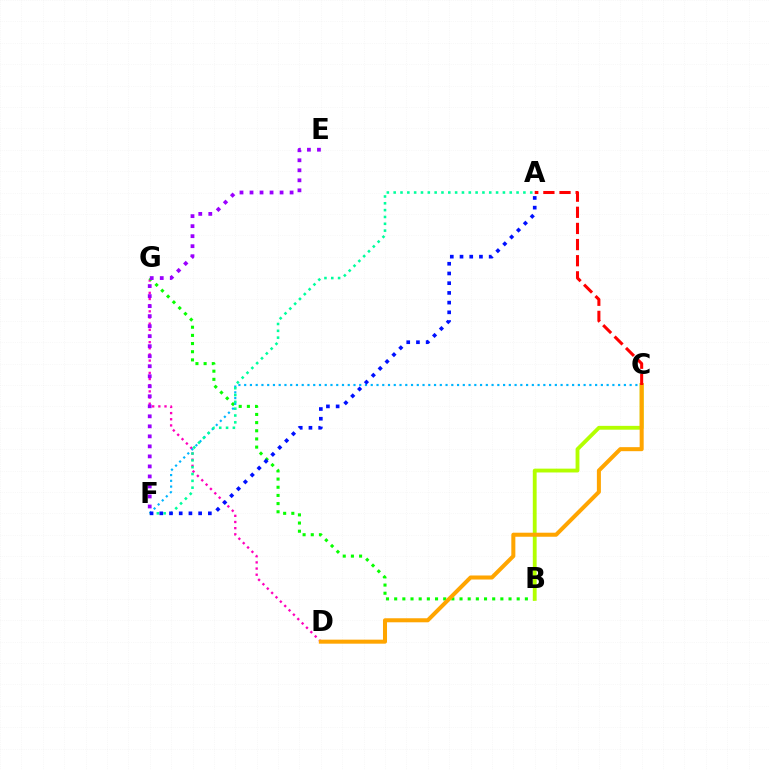{('D', 'G'): [{'color': '#ff00bd', 'line_style': 'dotted', 'thickness': 1.67}], ('B', 'G'): [{'color': '#08ff00', 'line_style': 'dotted', 'thickness': 2.22}], ('B', 'C'): [{'color': '#b3ff00', 'line_style': 'solid', 'thickness': 2.76}], ('C', 'F'): [{'color': '#00b5ff', 'line_style': 'dotted', 'thickness': 1.56}], ('E', 'F'): [{'color': '#9b00ff', 'line_style': 'dotted', 'thickness': 2.72}], ('A', 'F'): [{'color': '#00ff9d', 'line_style': 'dotted', 'thickness': 1.85}, {'color': '#0010ff', 'line_style': 'dotted', 'thickness': 2.64}], ('C', 'D'): [{'color': '#ffa500', 'line_style': 'solid', 'thickness': 2.9}], ('A', 'C'): [{'color': '#ff0000', 'line_style': 'dashed', 'thickness': 2.19}]}